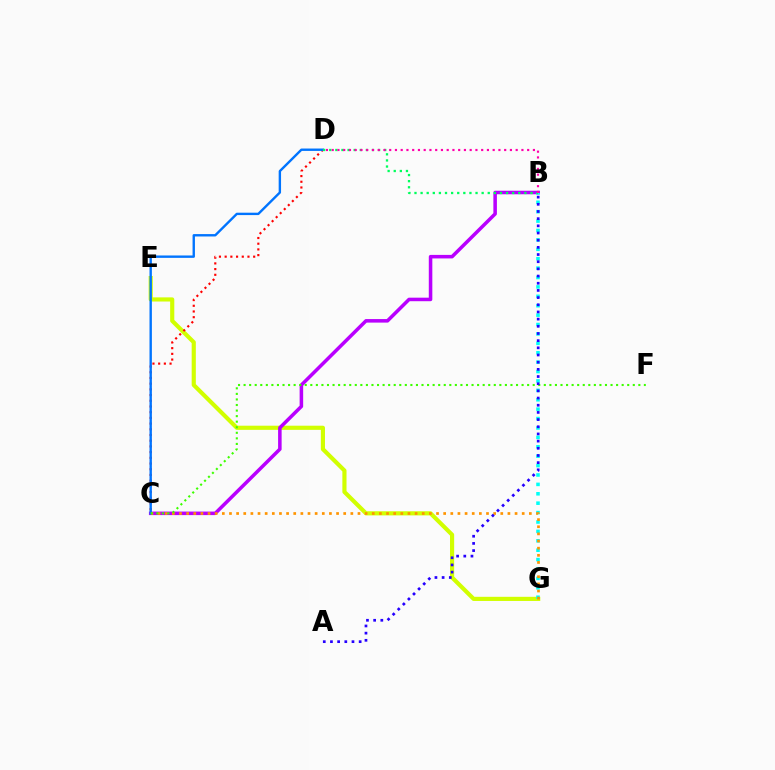{('E', 'G'): [{'color': '#d1ff00', 'line_style': 'solid', 'thickness': 2.99}], ('C', 'D'): [{'color': '#ff0000', 'line_style': 'dotted', 'thickness': 1.55}, {'color': '#0074ff', 'line_style': 'solid', 'thickness': 1.72}], ('B', 'C'): [{'color': '#b900ff', 'line_style': 'solid', 'thickness': 2.54}], ('B', 'G'): [{'color': '#00fff6', 'line_style': 'dotted', 'thickness': 2.55}], ('B', 'D'): [{'color': '#00ff5c', 'line_style': 'dotted', 'thickness': 1.66}, {'color': '#ff00ac', 'line_style': 'dotted', 'thickness': 1.56}], ('C', 'G'): [{'color': '#ff9400', 'line_style': 'dotted', 'thickness': 1.94}], ('C', 'F'): [{'color': '#3dff00', 'line_style': 'dotted', 'thickness': 1.51}], ('A', 'B'): [{'color': '#2500ff', 'line_style': 'dotted', 'thickness': 1.95}]}